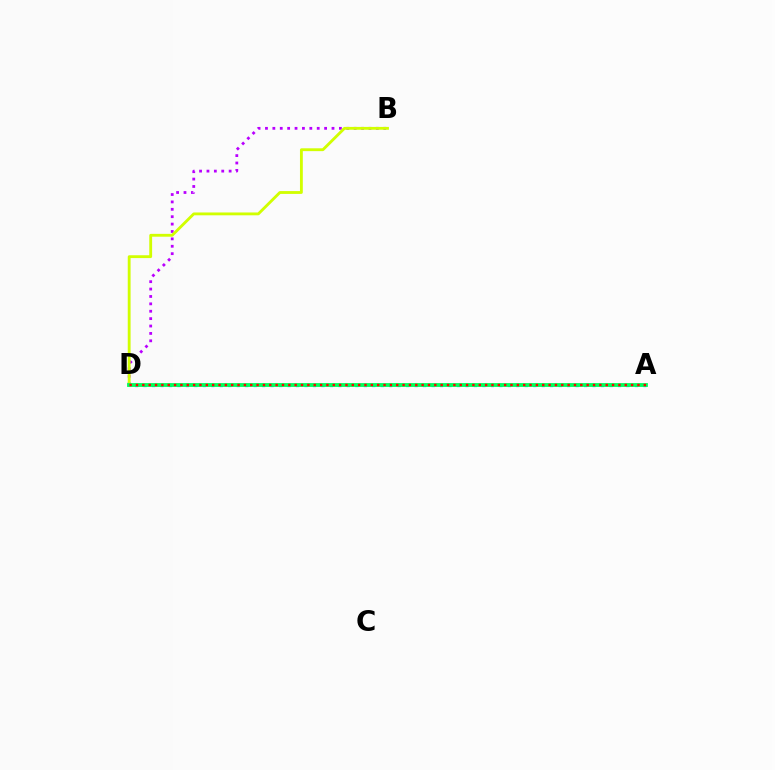{('B', 'D'): [{'color': '#b900ff', 'line_style': 'dotted', 'thickness': 2.01}, {'color': '#d1ff00', 'line_style': 'solid', 'thickness': 2.04}], ('A', 'D'): [{'color': '#0074ff', 'line_style': 'dotted', 'thickness': 2.3}, {'color': '#00ff5c', 'line_style': 'solid', 'thickness': 2.76}, {'color': '#ff0000', 'line_style': 'dotted', 'thickness': 1.72}]}